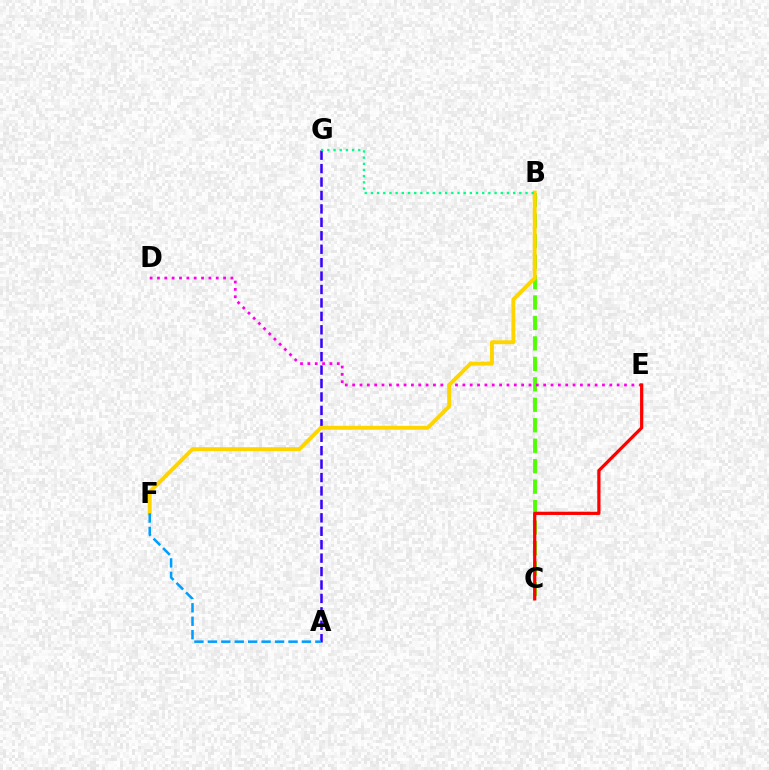{('B', 'C'): [{'color': '#4fff00', 'line_style': 'dashed', 'thickness': 2.78}], ('D', 'E'): [{'color': '#ff00ed', 'line_style': 'dotted', 'thickness': 2.0}], ('A', 'G'): [{'color': '#3700ff', 'line_style': 'dashed', 'thickness': 1.82}], ('B', 'F'): [{'color': '#ffd500', 'line_style': 'solid', 'thickness': 2.82}], ('A', 'F'): [{'color': '#009eff', 'line_style': 'dashed', 'thickness': 1.83}], ('B', 'G'): [{'color': '#00ff86', 'line_style': 'dotted', 'thickness': 1.68}], ('C', 'E'): [{'color': '#ff0000', 'line_style': 'solid', 'thickness': 2.33}]}